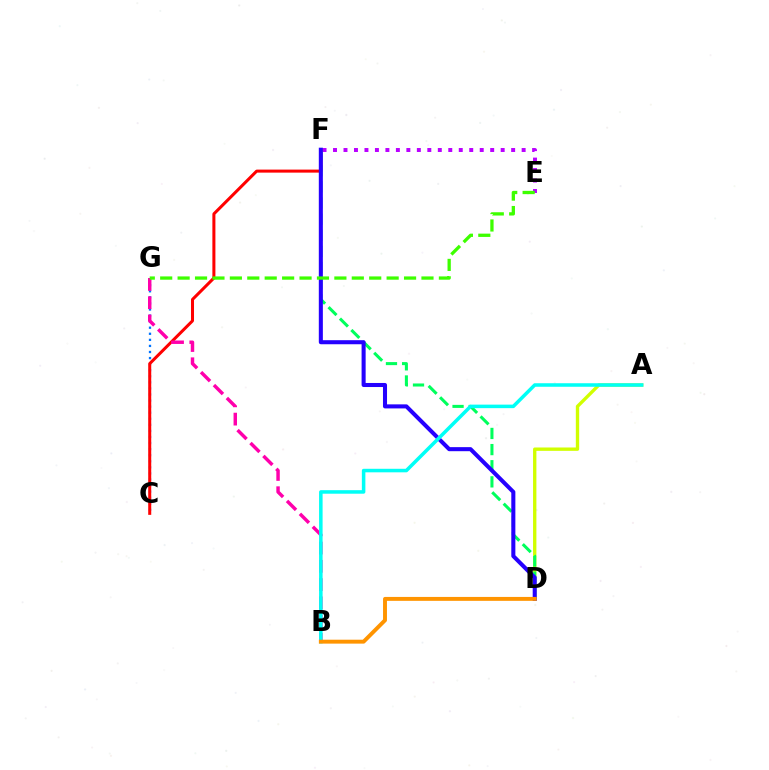{('A', 'D'): [{'color': '#d1ff00', 'line_style': 'solid', 'thickness': 2.41}], ('E', 'F'): [{'color': '#b900ff', 'line_style': 'dotted', 'thickness': 2.85}], ('C', 'G'): [{'color': '#0074ff', 'line_style': 'dotted', 'thickness': 1.65}], ('C', 'F'): [{'color': '#ff0000', 'line_style': 'solid', 'thickness': 2.18}], ('B', 'G'): [{'color': '#ff00ac', 'line_style': 'dashed', 'thickness': 2.48}], ('D', 'F'): [{'color': '#00ff5c', 'line_style': 'dashed', 'thickness': 2.19}, {'color': '#2500ff', 'line_style': 'solid', 'thickness': 2.92}], ('E', 'G'): [{'color': '#3dff00', 'line_style': 'dashed', 'thickness': 2.37}], ('A', 'B'): [{'color': '#00fff6', 'line_style': 'solid', 'thickness': 2.54}], ('B', 'D'): [{'color': '#ff9400', 'line_style': 'solid', 'thickness': 2.82}]}